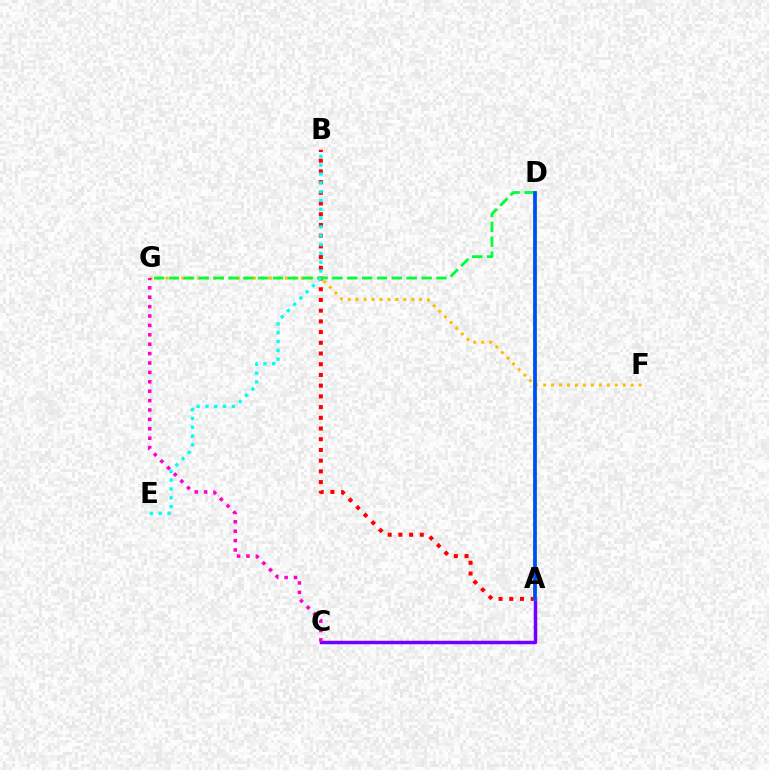{('A', 'B'): [{'color': '#ff0000', 'line_style': 'dotted', 'thickness': 2.91}], ('A', 'C'): [{'color': '#7200ff', 'line_style': 'solid', 'thickness': 2.5}], ('F', 'G'): [{'color': '#ffbd00', 'line_style': 'dotted', 'thickness': 2.16}], ('A', 'D'): [{'color': '#84ff00', 'line_style': 'solid', 'thickness': 2.7}, {'color': '#004bff', 'line_style': 'solid', 'thickness': 2.63}], ('D', 'G'): [{'color': '#00ff39', 'line_style': 'dashed', 'thickness': 2.02}], ('C', 'G'): [{'color': '#ff00cf', 'line_style': 'dotted', 'thickness': 2.55}], ('B', 'E'): [{'color': '#00fff6', 'line_style': 'dotted', 'thickness': 2.4}]}